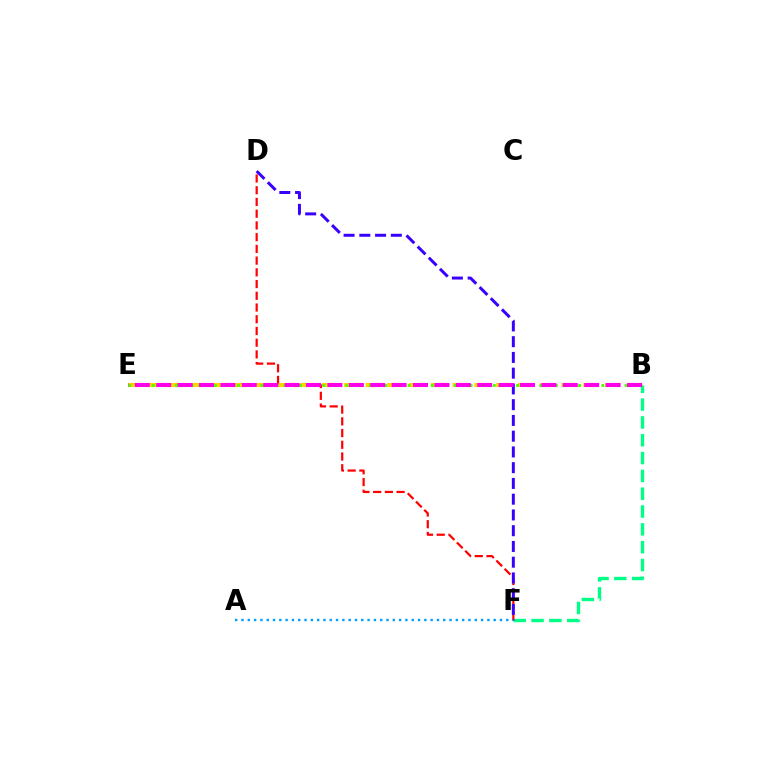{('B', 'F'): [{'color': '#00ff86', 'line_style': 'dashed', 'thickness': 2.42}], ('D', 'F'): [{'color': '#ff0000', 'line_style': 'dashed', 'thickness': 1.59}, {'color': '#3700ff', 'line_style': 'dashed', 'thickness': 2.14}], ('B', 'E'): [{'color': '#ffd500', 'line_style': 'dashed', 'thickness': 2.96}, {'color': '#4fff00', 'line_style': 'dotted', 'thickness': 2.11}, {'color': '#ff00ed', 'line_style': 'dashed', 'thickness': 2.91}], ('A', 'F'): [{'color': '#009eff', 'line_style': 'dotted', 'thickness': 1.71}]}